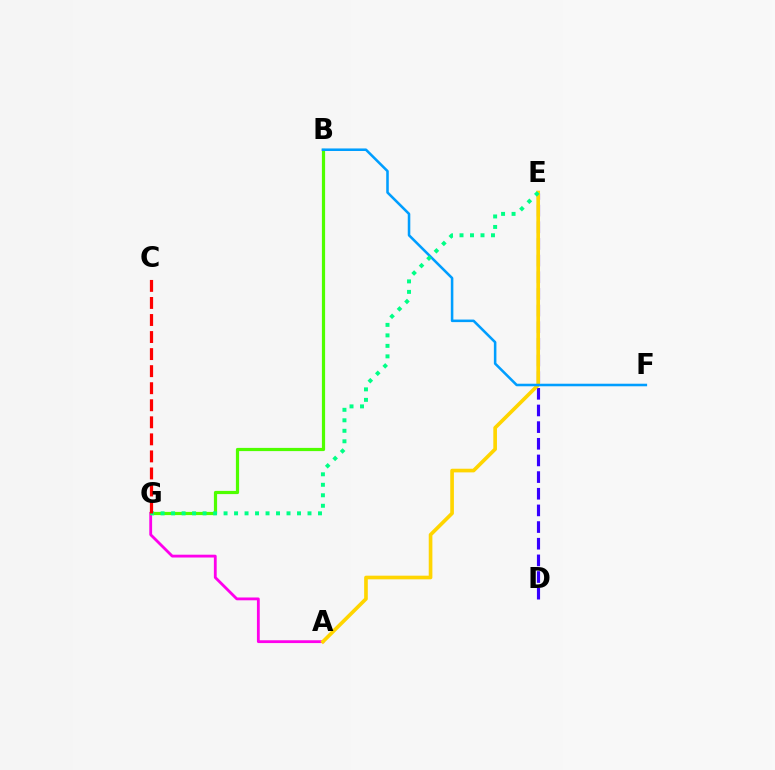{('A', 'G'): [{'color': '#ff00ed', 'line_style': 'solid', 'thickness': 2.03}], ('B', 'G'): [{'color': '#4fff00', 'line_style': 'solid', 'thickness': 2.3}], ('D', 'E'): [{'color': '#3700ff', 'line_style': 'dashed', 'thickness': 2.26}], ('A', 'E'): [{'color': '#ffd500', 'line_style': 'solid', 'thickness': 2.63}], ('B', 'F'): [{'color': '#009eff', 'line_style': 'solid', 'thickness': 1.84}], ('E', 'G'): [{'color': '#00ff86', 'line_style': 'dotted', 'thickness': 2.85}], ('C', 'G'): [{'color': '#ff0000', 'line_style': 'dashed', 'thickness': 2.32}]}